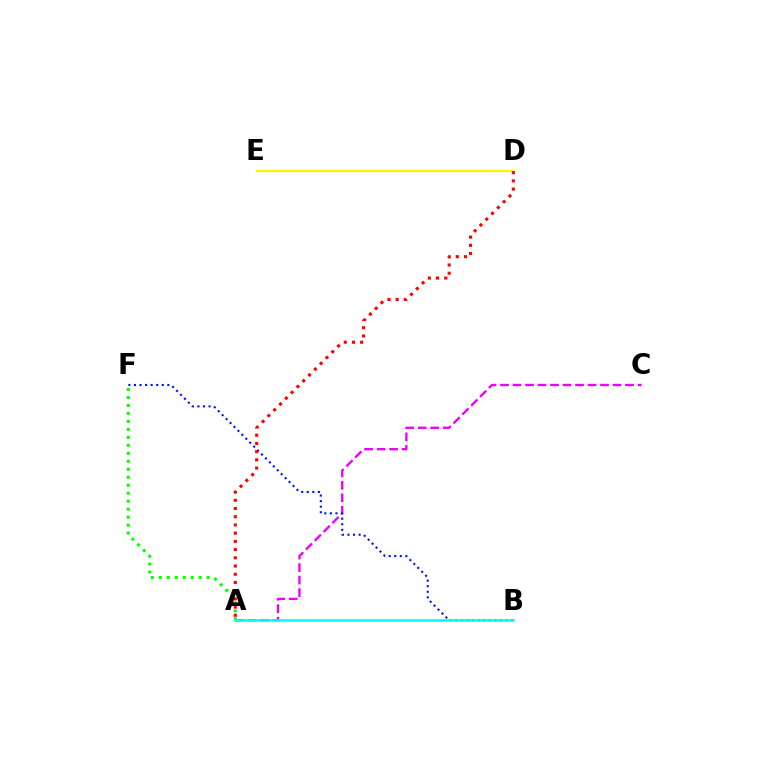{('A', 'C'): [{'color': '#ee00ff', 'line_style': 'dashed', 'thickness': 1.7}], ('B', 'F'): [{'color': '#0010ff', 'line_style': 'dotted', 'thickness': 1.51}], ('A', 'F'): [{'color': '#08ff00', 'line_style': 'dotted', 'thickness': 2.17}], ('A', 'B'): [{'color': '#00fff6', 'line_style': 'solid', 'thickness': 1.83}], ('D', 'E'): [{'color': '#fcf500', 'line_style': 'solid', 'thickness': 1.71}], ('A', 'D'): [{'color': '#ff0000', 'line_style': 'dotted', 'thickness': 2.23}]}